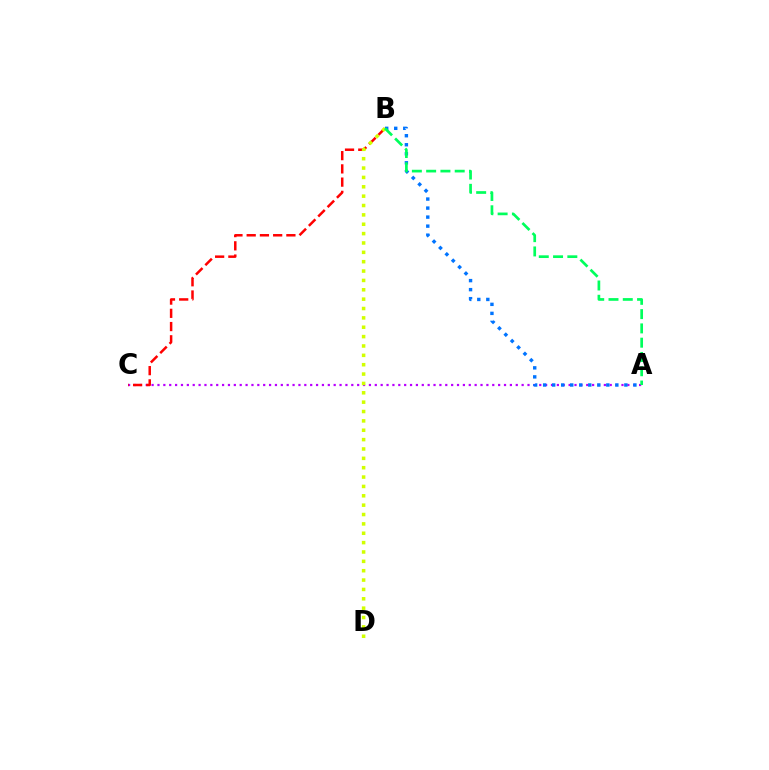{('A', 'C'): [{'color': '#b900ff', 'line_style': 'dotted', 'thickness': 1.6}], ('A', 'B'): [{'color': '#0074ff', 'line_style': 'dotted', 'thickness': 2.45}, {'color': '#00ff5c', 'line_style': 'dashed', 'thickness': 1.94}], ('B', 'C'): [{'color': '#ff0000', 'line_style': 'dashed', 'thickness': 1.8}], ('B', 'D'): [{'color': '#d1ff00', 'line_style': 'dotted', 'thickness': 2.54}]}